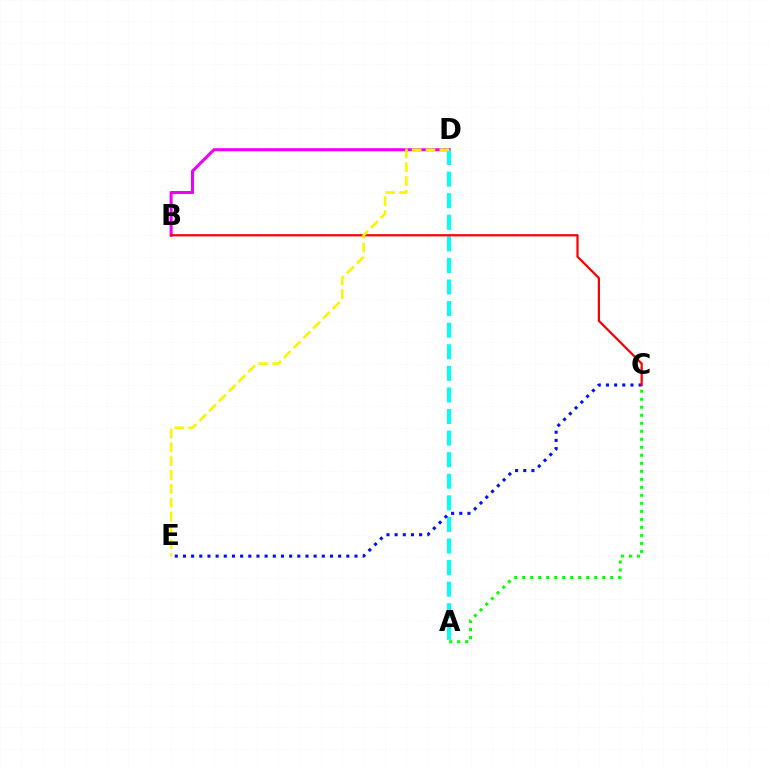{('A', 'C'): [{'color': '#08ff00', 'line_style': 'dotted', 'thickness': 2.18}], ('B', 'D'): [{'color': '#ee00ff', 'line_style': 'solid', 'thickness': 2.2}], ('A', 'D'): [{'color': '#00fff6', 'line_style': 'dashed', 'thickness': 2.93}], ('C', 'E'): [{'color': '#0010ff', 'line_style': 'dotted', 'thickness': 2.22}], ('B', 'C'): [{'color': '#ff0000', 'line_style': 'solid', 'thickness': 1.61}], ('D', 'E'): [{'color': '#fcf500', 'line_style': 'dashed', 'thickness': 1.88}]}